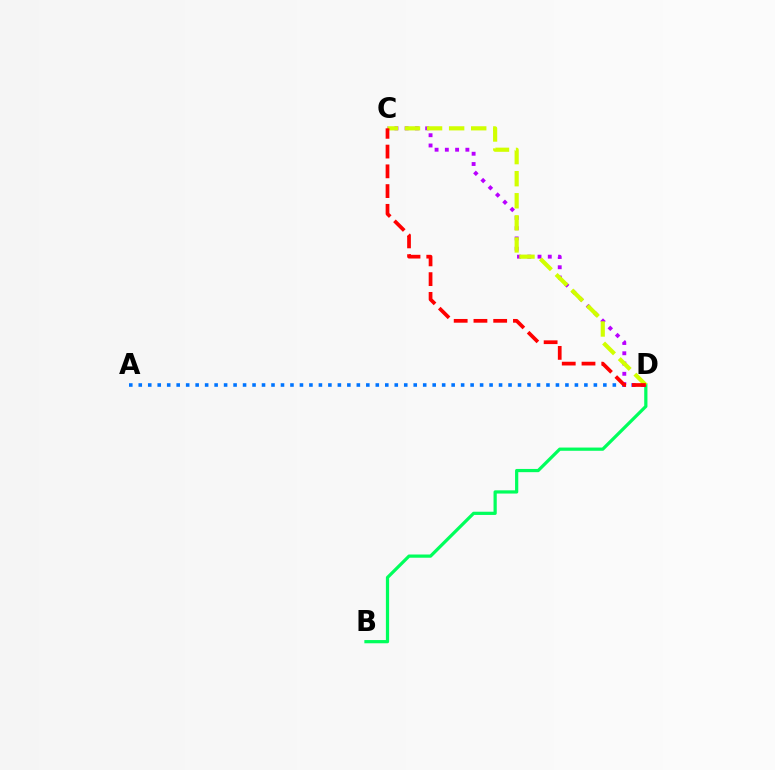{('B', 'D'): [{'color': '#00ff5c', 'line_style': 'solid', 'thickness': 2.32}], ('A', 'D'): [{'color': '#0074ff', 'line_style': 'dotted', 'thickness': 2.58}], ('C', 'D'): [{'color': '#b900ff', 'line_style': 'dotted', 'thickness': 2.79}, {'color': '#d1ff00', 'line_style': 'dashed', 'thickness': 3.0}, {'color': '#ff0000', 'line_style': 'dashed', 'thickness': 2.68}]}